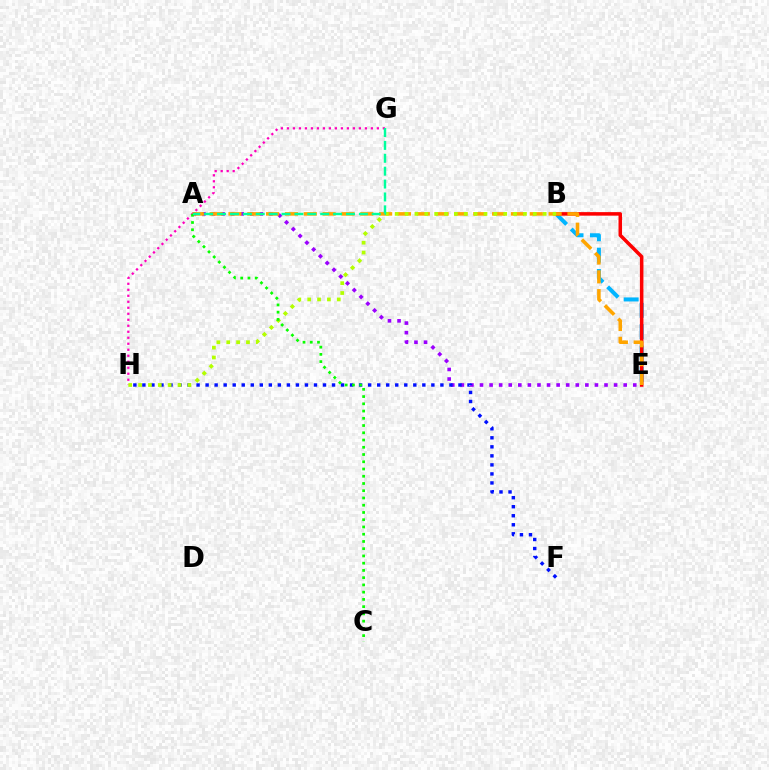{('A', 'E'): [{'color': '#9b00ff', 'line_style': 'dotted', 'thickness': 2.6}, {'color': '#ffa500', 'line_style': 'dashed', 'thickness': 2.56}], ('B', 'E'): [{'color': '#00b5ff', 'line_style': 'dashed', 'thickness': 2.9}, {'color': '#ff0000', 'line_style': 'solid', 'thickness': 2.54}], ('F', 'H'): [{'color': '#0010ff', 'line_style': 'dotted', 'thickness': 2.45}], ('G', 'H'): [{'color': '#ff00bd', 'line_style': 'dotted', 'thickness': 1.63}], ('B', 'H'): [{'color': '#b3ff00', 'line_style': 'dotted', 'thickness': 2.68}], ('A', 'C'): [{'color': '#08ff00', 'line_style': 'dotted', 'thickness': 1.97}], ('A', 'G'): [{'color': '#00ff9d', 'line_style': 'dashed', 'thickness': 1.75}]}